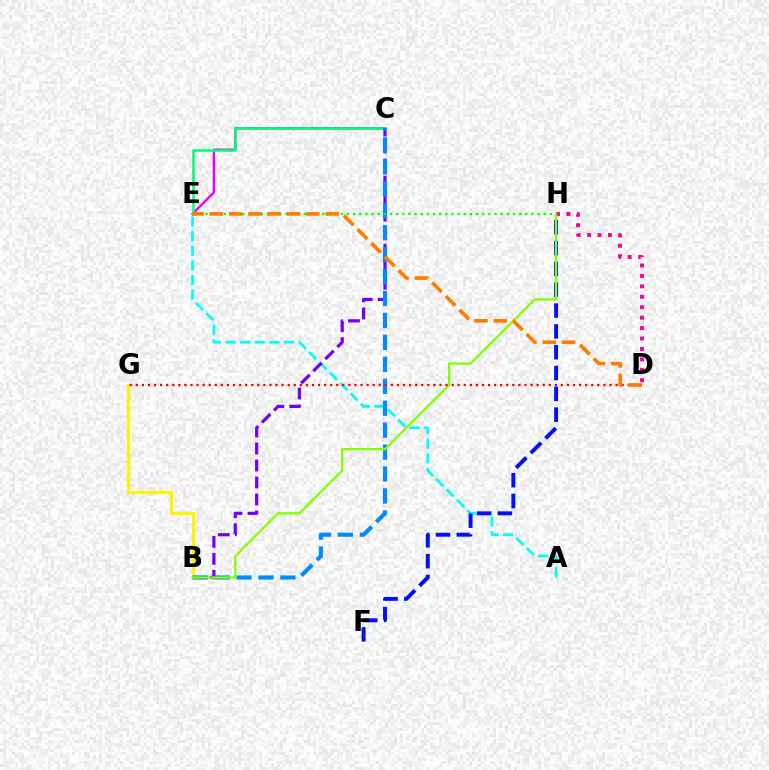{('A', 'E'): [{'color': '#00fff6', 'line_style': 'dashed', 'thickness': 1.99}], ('C', 'E'): [{'color': '#ee00ff', 'line_style': 'solid', 'thickness': 1.74}, {'color': '#00ff74', 'line_style': 'solid', 'thickness': 1.84}], ('F', 'H'): [{'color': '#0010ff', 'line_style': 'dashed', 'thickness': 2.83}], ('B', 'C'): [{'color': '#7200ff', 'line_style': 'dashed', 'thickness': 2.31}, {'color': '#008cff', 'line_style': 'dashed', 'thickness': 2.98}], ('D', 'H'): [{'color': '#ff0094', 'line_style': 'dotted', 'thickness': 2.83}], ('B', 'G'): [{'color': '#fcf500', 'line_style': 'solid', 'thickness': 2.26}], ('B', 'H'): [{'color': '#84ff00', 'line_style': 'solid', 'thickness': 1.64}], ('E', 'H'): [{'color': '#08ff00', 'line_style': 'dotted', 'thickness': 1.67}], ('D', 'G'): [{'color': '#ff0000', 'line_style': 'dotted', 'thickness': 1.65}], ('D', 'E'): [{'color': '#ff7c00', 'line_style': 'dashed', 'thickness': 2.62}]}